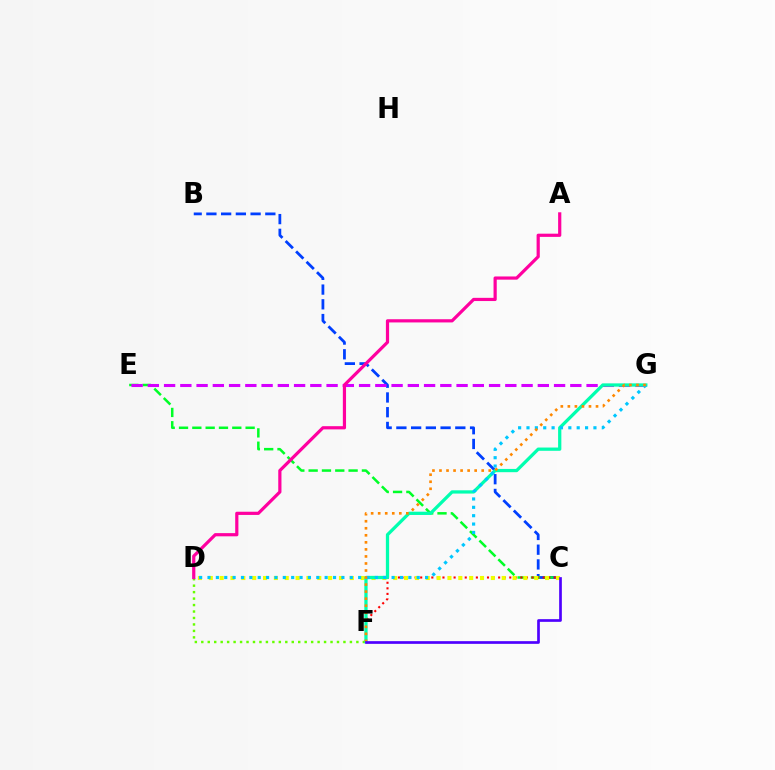{('B', 'C'): [{'color': '#003fff', 'line_style': 'dashed', 'thickness': 2.0}], ('D', 'F'): [{'color': '#66ff00', 'line_style': 'dotted', 'thickness': 1.76}], ('C', 'E'): [{'color': '#00ff27', 'line_style': 'dashed', 'thickness': 1.81}], ('C', 'F'): [{'color': '#ff0000', 'line_style': 'dotted', 'thickness': 1.51}, {'color': '#4f00ff', 'line_style': 'solid', 'thickness': 1.94}], ('C', 'D'): [{'color': '#eeff00', 'line_style': 'dotted', 'thickness': 2.95}], ('E', 'G'): [{'color': '#d600ff', 'line_style': 'dashed', 'thickness': 2.21}], ('F', 'G'): [{'color': '#00ffaf', 'line_style': 'solid', 'thickness': 2.34}, {'color': '#ff8800', 'line_style': 'dotted', 'thickness': 1.91}], ('A', 'D'): [{'color': '#ff00a0', 'line_style': 'solid', 'thickness': 2.3}], ('D', 'G'): [{'color': '#00c7ff', 'line_style': 'dotted', 'thickness': 2.27}]}